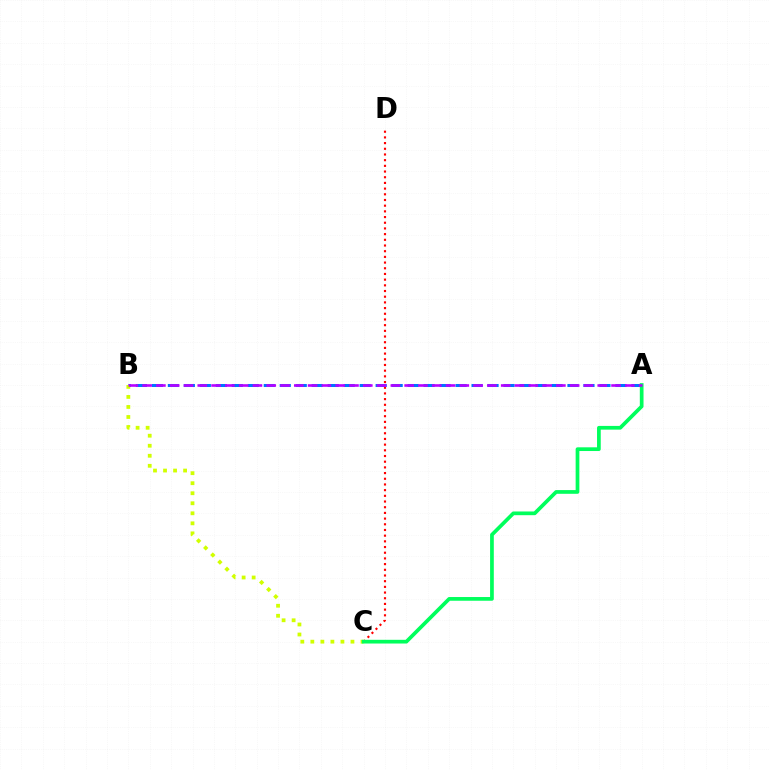{('C', 'D'): [{'color': '#ff0000', 'line_style': 'dotted', 'thickness': 1.55}], ('A', 'B'): [{'color': '#0074ff', 'line_style': 'dashed', 'thickness': 2.17}, {'color': '#b900ff', 'line_style': 'dashed', 'thickness': 1.87}], ('B', 'C'): [{'color': '#d1ff00', 'line_style': 'dotted', 'thickness': 2.73}], ('A', 'C'): [{'color': '#00ff5c', 'line_style': 'solid', 'thickness': 2.68}]}